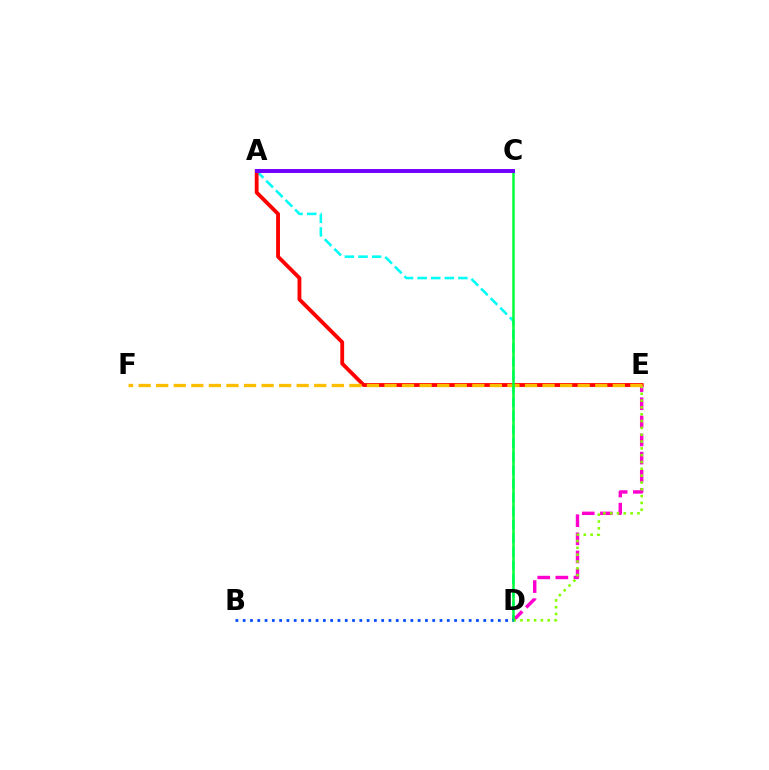{('A', 'D'): [{'color': '#00fff6', 'line_style': 'dashed', 'thickness': 1.85}], ('D', 'E'): [{'color': '#ff00cf', 'line_style': 'dashed', 'thickness': 2.46}, {'color': '#84ff00', 'line_style': 'dotted', 'thickness': 1.85}], ('A', 'E'): [{'color': '#ff0000', 'line_style': 'solid', 'thickness': 2.75}], ('E', 'F'): [{'color': '#ffbd00', 'line_style': 'dashed', 'thickness': 2.39}], ('C', 'D'): [{'color': '#00ff39', 'line_style': 'solid', 'thickness': 1.8}], ('B', 'D'): [{'color': '#004bff', 'line_style': 'dotted', 'thickness': 1.98}], ('A', 'C'): [{'color': '#7200ff', 'line_style': 'solid', 'thickness': 2.84}]}